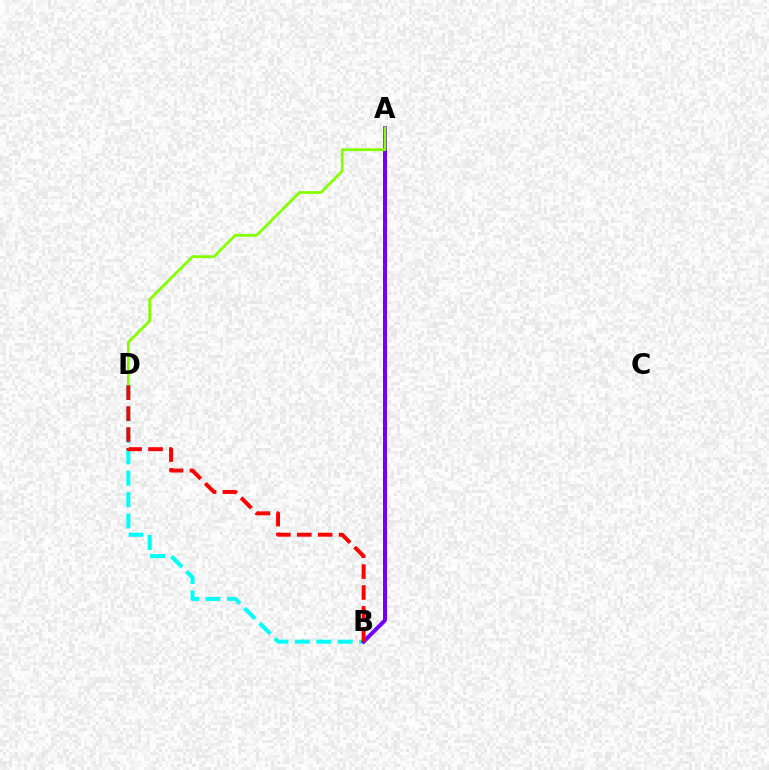{('B', 'D'): [{'color': '#00fff6', 'line_style': 'dashed', 'thickness': 2.91}, {'color': '#ff0000', 'line_style': 'dashed', 'thickness': 2.84}], ('A', 'B'): [{'color': '#7200ff', 'line_style': 'solid', 'thickness': 2.88}], ('A', 'D'): [{'color': '#84ff00', 'line_style': 'solid', 'thickness': 2.0}]}